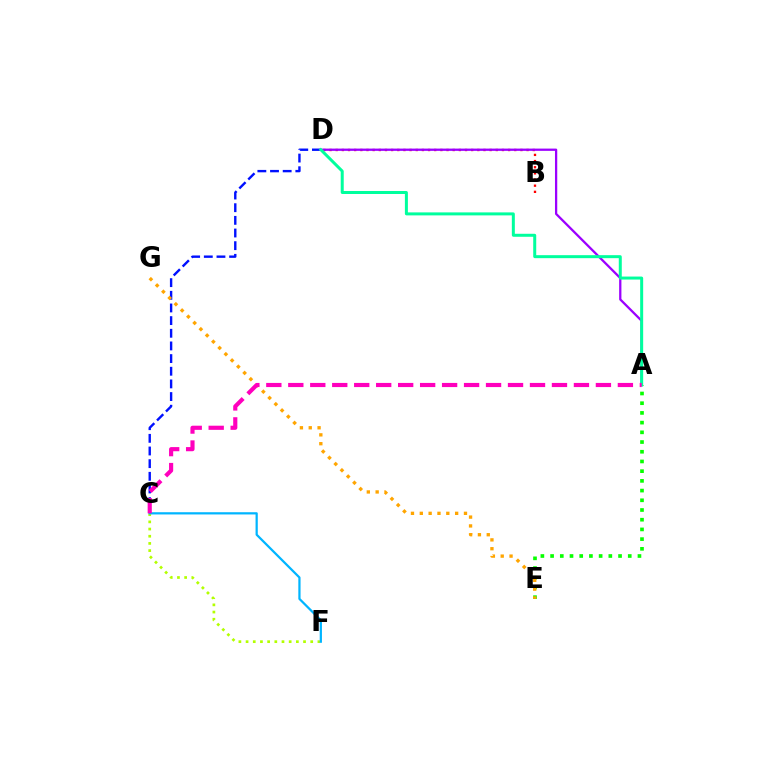{('B', 'D'): [{'color': '#ff0000', 'line_style': 'dotted', 'thickness': 1.67}], ('A', 'E'): [{'color': '#08ff00', 'line_style': 'dotted', 'thickness': 2.64}], ('C', 'D'): [{'color': '#0010ff', 'line_style': 'dashed', 'thickness': 1.72}], ('A', 'D'): [{'color': '#9b00ff', 'line_style': 'solid', 'thickness': 1.64}, {'color': '#00ff9d', 'line_style': 'solid', 'thickness': 2.16}], ('C', 'F'): [{'color': '#b3ff00', 'line_style': 'dotted', 'thickness': 1.95}, {'color': '#00b5ff', 'line_style': 'solid', 'thickness': 1.61}], ('E', 'G'): [{'color': '#ffa500', 'line_style': 'dotted', 'thickness': 2.4}], ('A', 'C'): [{'color': '#ff00bd', 'line_style': 'dashed', 'thickness': 2.98}]}